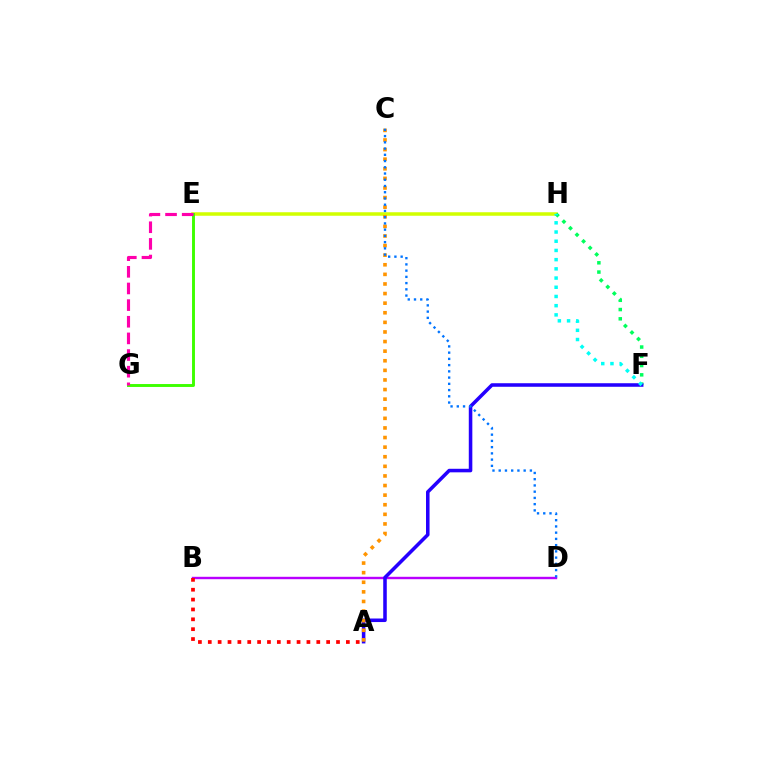{('B', 'D'): [{'color': '#b900ff', 'line_style': 'solid', 'thickness': 1.73}], ('E', 'H'): [{'color': '#d1ff00', 'line_style': 'solid', 'thickness': 2.53}], ('A', 'B'): [{'color': '#ff0000', 'line_style': 'dotted', 'thickness': 2.68}], ('F', 'H'): [{'color': '#00ff5c', 'line_style': 'dotted', 'thickness': 2.52}, {'color': '#00fff6', 'line_style': 'dotted', 'thickness': 2.5}], ('A', 'F'): [{'color': '#2500ff', 'line_style': 'solid', 'thickness': 2.55}], ('A', 'C'): [{'color': '#ff9400', 'line_style': 'dotted', 'thickness': 2.61}], ('E', 'G'): [{'color': '#3dff00', 'line_style': 'solid', 'thickness': 2.1}, {'color': '#ff00ac', 'line_style': 'dashed', 'thickness': 2.26}], ('C', 'D'): [{'color': '#0074ff', 'line_style': 'dotted', 'thickness': 1.69}]}